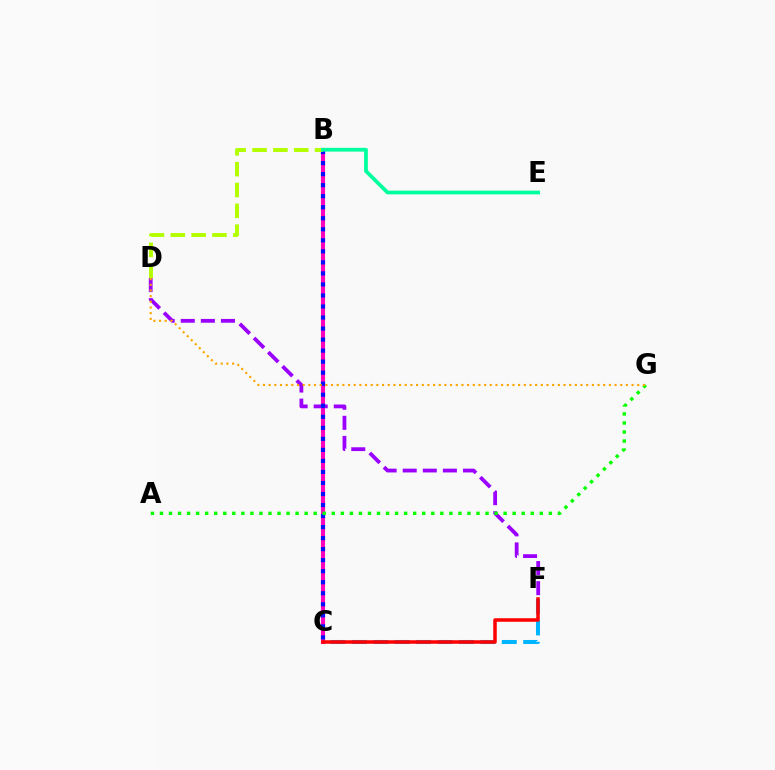{('C', 'F'): [{'color': '#00b5ff', 'line_style': 'dashed', 'thickness': 2.91}, {'color': '#ff0000', 'line_style': 'solid', 'thickness': 2.54}], ('B', 'C'): [{'color': '#ff00bd', 'line_style': 'solid', 'thickness': 2.95}, {'color': '#0010ff', 'line_style': 'dotted', 'thickness': 3.0}], ('D', 'F'): [{'color': '#9b00ff', 'line_style': 'dashed', 'thickness': 2.73}], ('A', 'G'): [{'color': '#08ff00', 'line_style': 'dotted', 'thickness': 2.46}], ('B', 'D'): [{'color': '#b3ff00', 'line_style': 'dashed', 'thickness': 2.83}], ('B', 'E'): [{'color': '#00ff9d', 'line_style': 'solid', 'thickness': 2.69}], ('D', 'G'): [{'color': '#ffa500', 'line_style': 'dotted', 'thickness': 1.54}]}